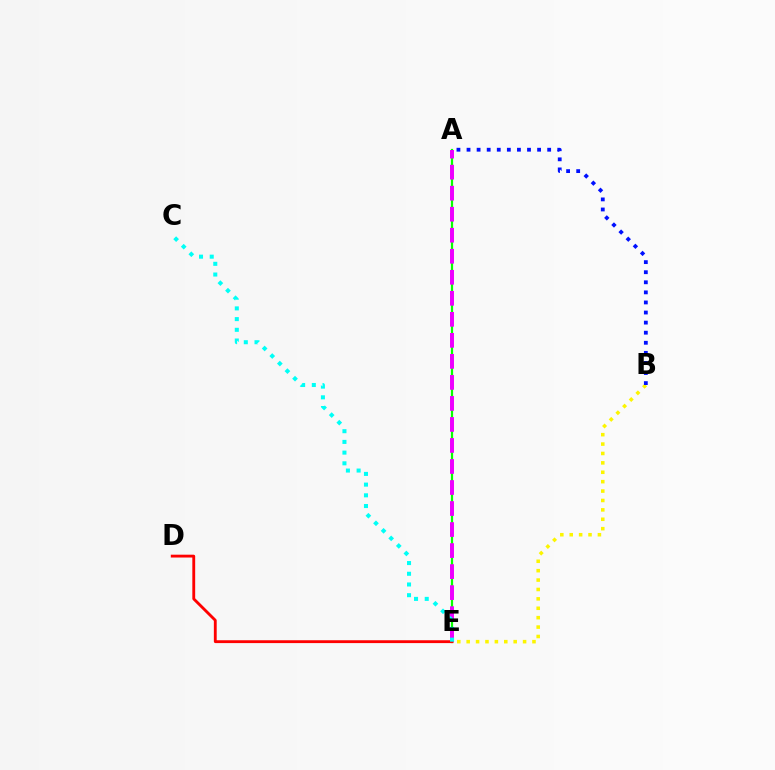{('A', 'E'): [{'color': '#08ff00', 'line_style': 'solid', 'thickness': 1.6}, {'color': '#ee00ff', 'line_style': 'dashed', 'thickness': 2.86}], ('B', 'E'): [{'color': '#fcf500', 'line_style': 'dotted', 'thickness': 2.55}], ('D', 'E'): [{'color': '#ff0000', 'line_style': 'solid', 'thickness': 2.05}], ('C', 'E'): [{'color': '#00fff6', 'line_style': 'dotted', 'thickness': 2.91}], ('A', 'B'): [{'color': '#0010ff', 'line_style': 'dotted', 'thickness': 2.74}]}